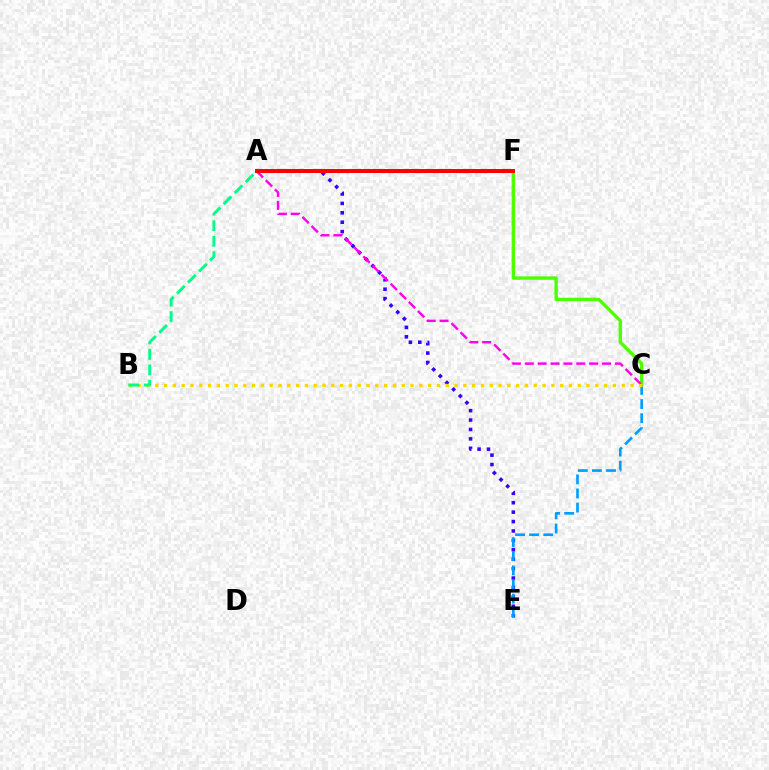{('C', 'F'): [{'color': '#4fff00', 'line_style': 'solid', 'thickness': 2.43}], ('A', 'E'): [{'color': '#3700ff', 'line_style': 'dotted', 'thickness': 2.56}], ('C', 'E'): [{'color': '#009eff', 'line_style': 'dashed', 'thickness': 1.92}], ('A', 'C'): [{'color': '#ff00ed', 'line_style': 'dashed', 'thickness': 1.75}], ('B', 'C'): [{'color': '#ffd500', 'line_style': 'dotted', 'thickness': 2.39}], ('A', 'F'): [{'color': '#ff0000', 'line_style': 'solid', 'thickness': 2.9}], ('A', 'B'): [{'color': '#00ff86', 'line_style': 'dashed', 'thickness': 2.11}]}